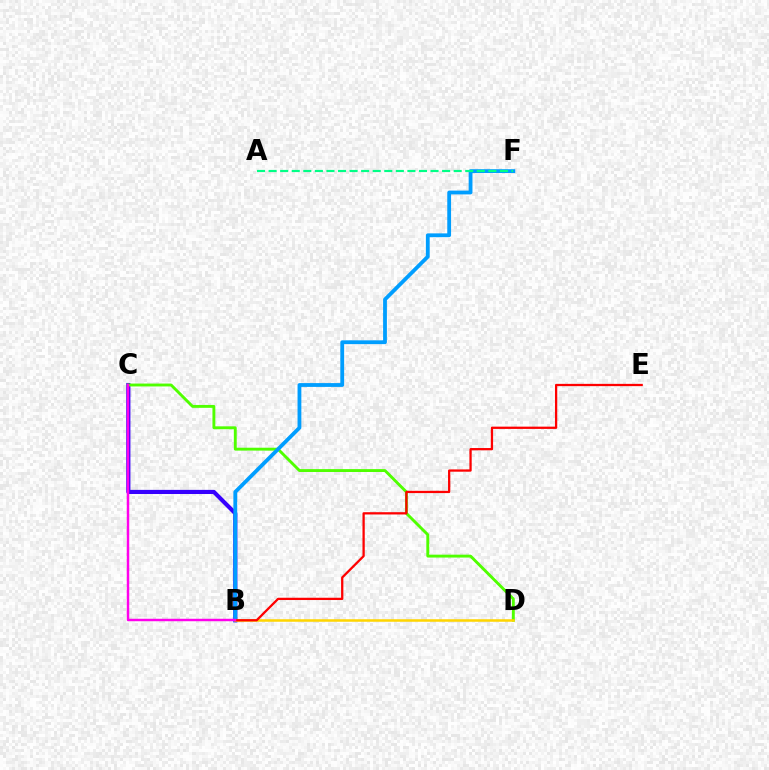{('B', 'C'): [{'color': '#3700ff', 'line_style': 'solid', 'thickness': 2.98}, {'color': '#ff00ed', 'line_style': 'solid', 'thickness': 1.77}], ('C', 'D'): [{'color': '#4fff00', 'line_style': 'solid', 'thickness': 2.08}], ('B', 'F'): [{'color': '#009eff', 'line_style': 'solid', 'thickness': 2.74}], ('B', 'D'): [{'color': '#ffd500', 'line_style': 'solid', 'thickness': 1.81}], ('A', 'F'): [{'color': '#00ff86', 'line_style': 'dashed', 'thickness': 1.57}], ('B', 'E'): [{'color': '#ff0000', 'line_style': 'solid', 'thickness': 1.64}]}